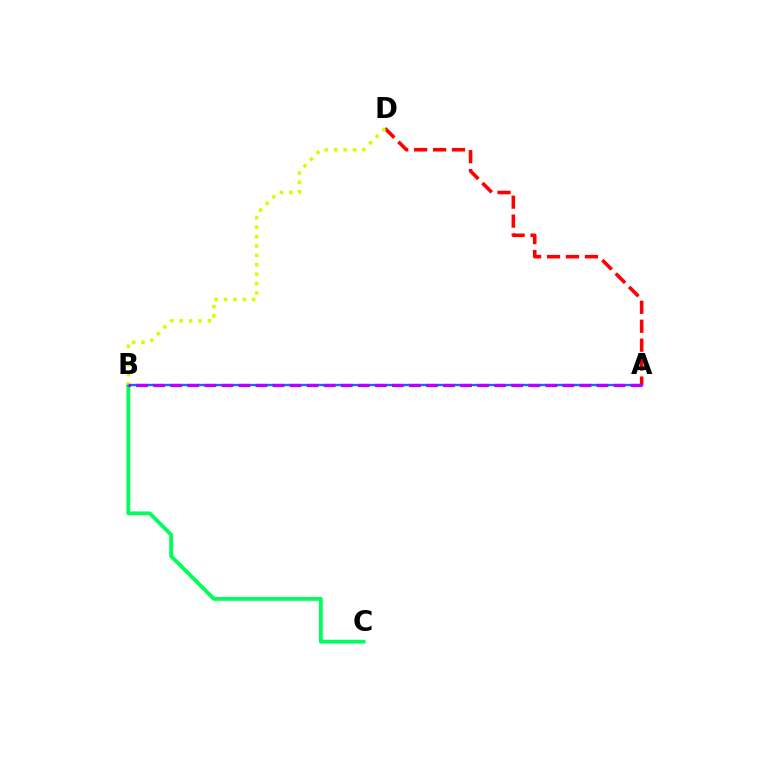{('A', 'D'): [{'color': '#ff0000', 'line_style': 'dashed', 'thickness': 2.57}], ('B', 'C'): [{'color': '#00ff5c', 'line_style': 'solid', 'thickness': 2.74}], ('A', 'B'): [{'color': '#0074ff', 'line_style': 'solid', 'thickness': 1.67}, {'color': '#b900ff', 'line_style': 'dashed', 'thickness': 2.32}], ('B', 'D'): [{'color': '#d1ff00', 'line_style': 'dotted', 'thickness': 2.55}]}